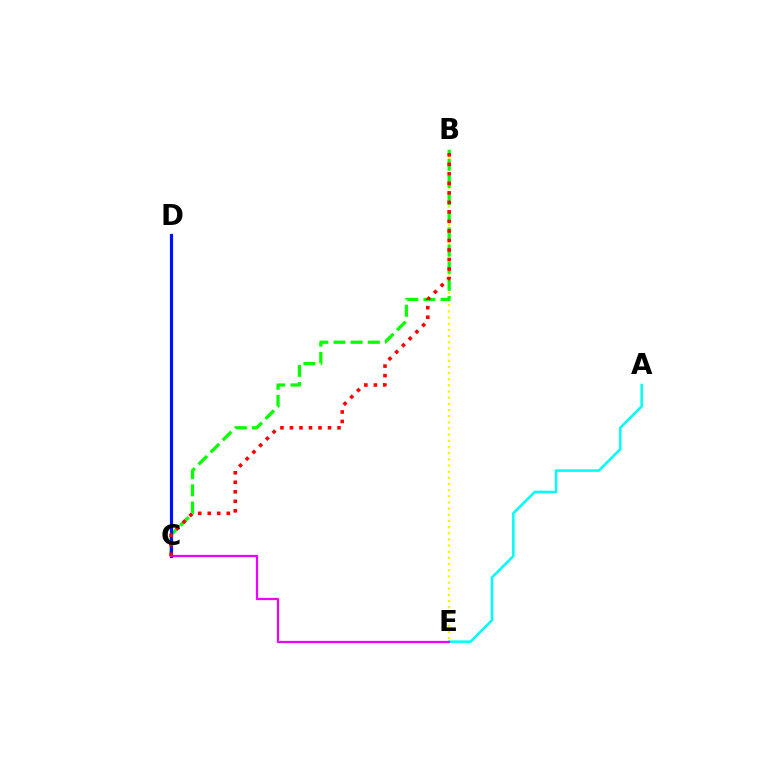{('B', 'E'): [{'color': '#fcf500', 'line_style': 'dotted', 'thickness': 1.67}], ('B', 'C'): [{'color': '#08ff00', 'line_style': 'dashed', 'thickness': 2.33}, {'color': '#ff0000', 'line_style': 'dotted', 'thickness': 2.58}], ('C', 'D'): [{'color': '#0010ff', 'line_style': 'solid', 'thickness': 2.29}], ('A', 'E'): [{'color': '#00fff6', 'line_style': 'solid', 'thickness': 1.83}], ('C', 'E'): [{'color': '#ee00ff', 'line_style': 'solid', 'thickness': 1.6}]}